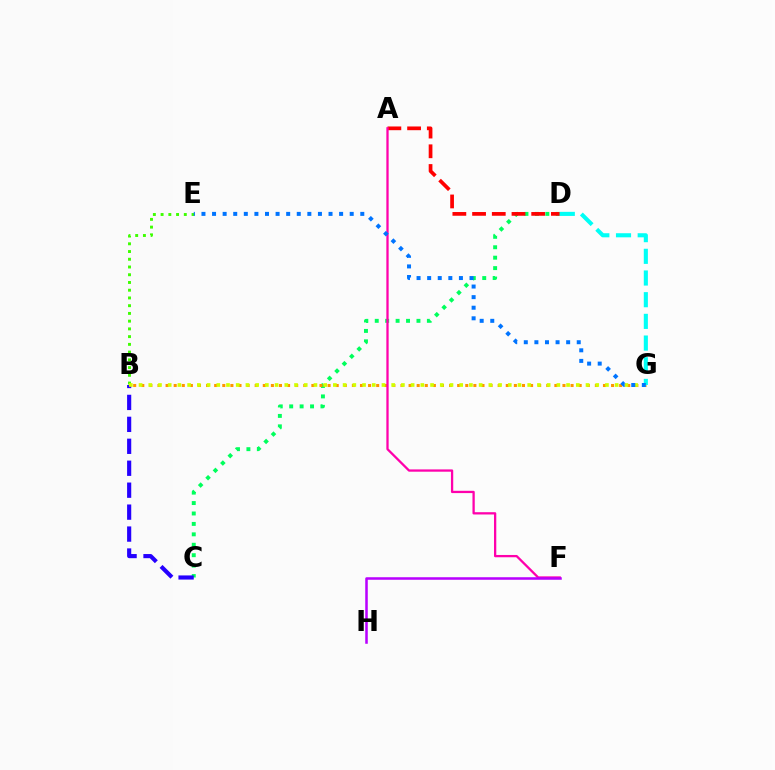{('C', 'D'): [{'color': '#00ff5c', 'line_style': 'dotted', 'thickness': 2.83}], ('B', 'G'): [{'color': '#ff9400', 'line_style': 'dotted', 'thickness': 2.2}, {'color': '#d1ff00', 'line_style': 'dotted', 'thickness': 2.64}], ('B', 'C'): [{'color': '#2500ff', 'line_style': 'dashed', 'thickness': 2.98}], ('B', 'E'): [{'color': '#3dff00', 'line_style': 'dotted', 'thickness': 2.1}], ('A', 'D'): [{'color': '#ff0000', 'line_style': 'dashed', 'thickness': 2.68}], ('A', 'F'): [{'color': '#ff00ac', 'line_style': 'solid', 'thickness': 1.65}], ('D', 'G'): [{'color': '#00fff6', 'line_style': 'dashed', 'thickness': 2.95}], ('E', 'G'): [{'color': '#0074ff', 'line_style': 'dotted', 'thickness': 2.88}], ('F', 'H'): [{'color': '#b900ff', 'line_style': 'solid', 'thickness': 1.83}]}